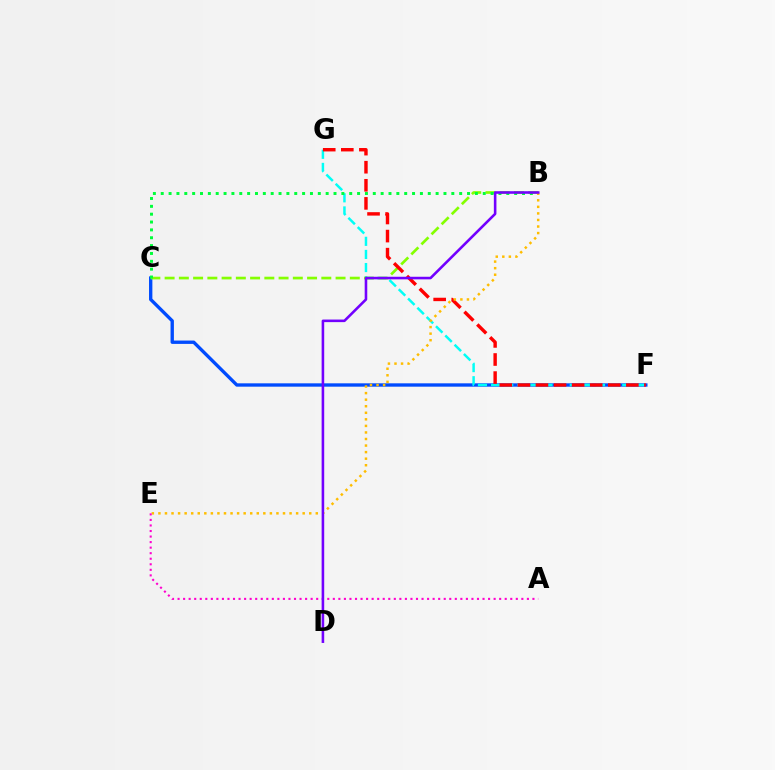{('C', 'F'): [{'color': '#004bff', 'line_style': 'solid', 'thickness': 2.41}], ('F', 'G'): [{'color': '#00fff6', 'line_style': 'dashed', 'thickness': 1.78}, {'color': '#ff0000', 'line_style': 'dashed', 'thickness': 2.46}], ('B', 'C'): [{'color': '#84ff00', 'line_style': 'dashed', 'thickness': 1.94}, {'color': '#00ff39', 'line_style': 'dotted', 'thickness': 2.13}], ('B', 'E'): [{'color': '#ffbd00', 'line_style': 'dotted', 'thickness': 1.78}], ('A', 'E'): [{'color': '#ff00cf', 'line_style': 'dotted', 'thickness': 1.51}], ('B', 'D'): [{'color': '#7200ff', 'line_style': 'solid', 'thickness': 1.86}]}